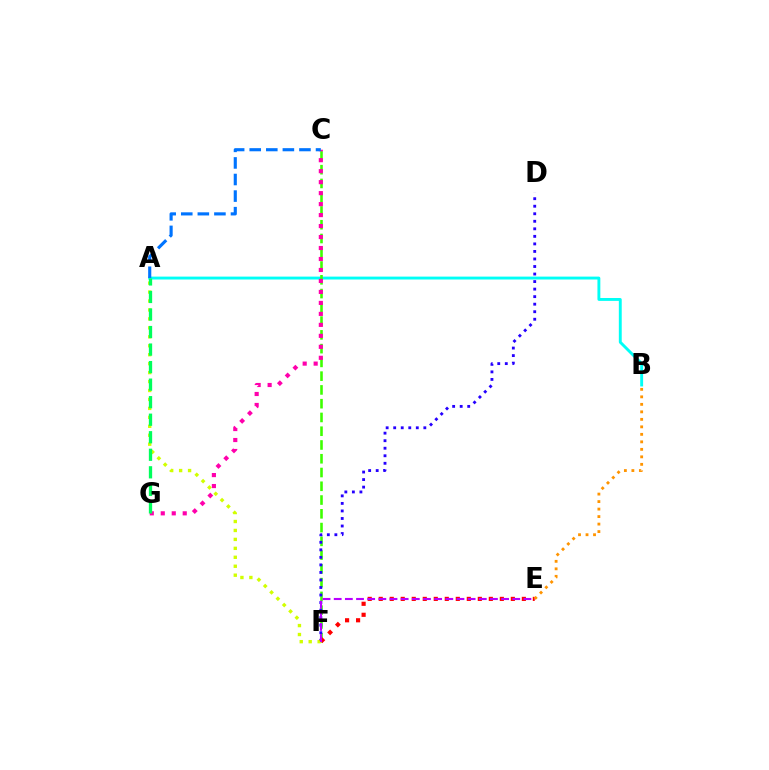{('A', 'B'): [{'color': '#00fff6', 'line_style': 'solid', 'thickness': 2.09}], ('C', 'F'): [{'color': '#3dff00', 'line_style': 'dashed', 'thickness': 1.87}], ('C', 'G'): [{'color': '#ff00ac', 'line_style': 'dotted', 'thickness': 2.98}], ('A', 'C'): [{'color': '#0074ff', 'line_style': 'dashed', 'thickness': 2.25}], ('D', 'F'): [{'color': '#2500ff', 'line_style': 'dotted', 'thickness': 2.05}], ('A', 'F'): [{'color': '#d1ff00', 'line_style': 'dotted', 'thickness': 2.43}], ('E', 'F'): [{'color': '#ff0000', 'line_style': 'dotted', 'thickness': 2.99}, {'color': '#b900ff', 'line_style': 'dashed', 'thickness': 1.52}], ('A', 'G'): [{'color': '#00ff5c', 'line_style': 'dashed', 'thickness': 2.38}], ('B', 'E'): [{'color': '#ff9400', 'line_style': 'dotted', 'thickness': 2.04}]}